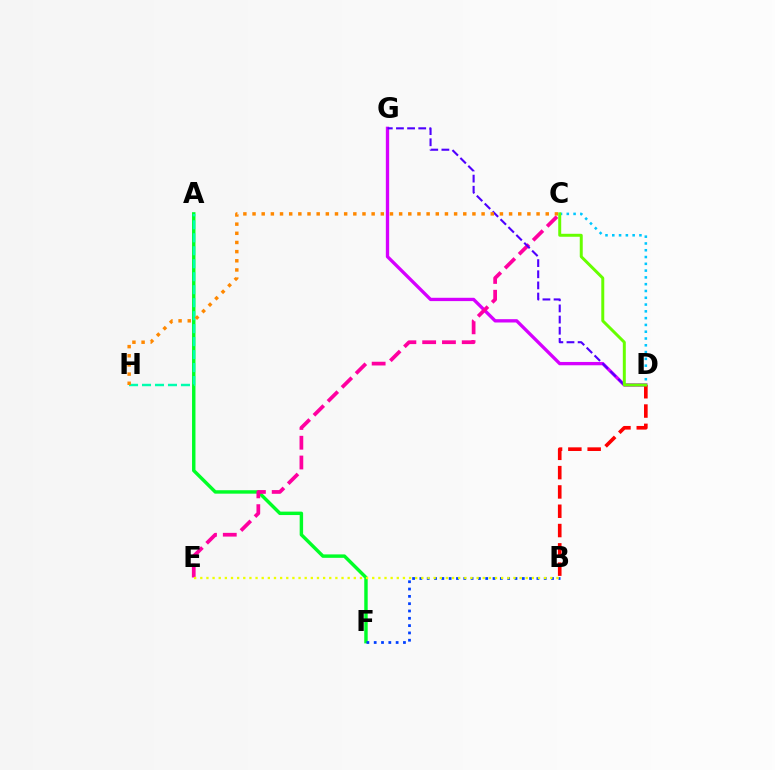{('A', 'F'): [{'color': '#00ff27', 'line_style': 'solid', 'thickness': 2.47}], ('D', 'G'): [{'color': '#d600ff', 'line_style': 'solid', 'thickness': 2.39}, {'color': '#4f00ff', 'line_style': 'dashed', 'thickness': 1.51}], ('B', 'F'): [{'color': '#003fff', 'line_style': 'dotted', 'thickness': 1.99}], ('C', 'E'): [{'color': '#ff00a0', 'line_style': 'dashed', 'thickness': 2.69}], ('B', 'D'): [{'color': '#ff0000', 'line_style': 'dashed', 'thickness': 2.62}], ('B', 'E'): [{'color': '#eeff00', 'line_style': 'dotted', 'thickness': 1.67}], ('A', 'H'): [{'color': '#00ffaf', 'line_style': 'dashed', 'thickness': 1.76}], ('C', 'H'): [{'color': '#ff8800', 'line_style': 'dotted', 'thickness': 2.49}], ('C', 'D'): [{'color': '#00c7ff', 'line_style': 'dotted', 'thickness': 1.84}, {'color': '#66ff00', 'line_style': 'solid', 'thickness': 2.14}]}